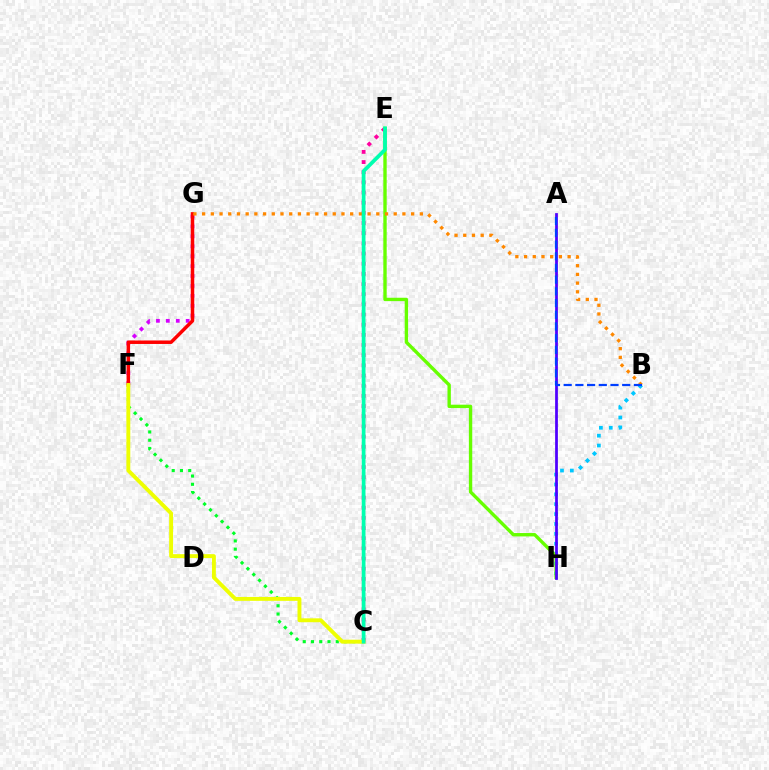{('C', 'E'): [{'color': '#ff00a0', 'line_style': 'dotted', 'thickness': 2.76}, {'color': '#00ffaf', 'line_style': 'solid', 'thickness': 2.7}], ('B', 'H'): [{'color': '#00c7ff', 'line_style': 'dotted', 'thickness': 2.68}], ('F', 'G'): [{'color': '#d600ff', 'line_style': 'dotted', 'thickness': 2.7}, {'color': '#ff0000', 'line_style': 'solid', 'thickness': 2.51}], ('E', 'H'): [{'color': '#66ff00', 'line_style': 'solid', 'thickness': 2.43}], ('A', 'H'): [{'color': '#4f00ff', 'line_style': 'solid', 'thickness': 1.98}], ('C', 'F'): [{'color': '#00ff27', 'line_style': 'dotted', 'thickness': 2.24}, {'color': '#eeff00', 'line_style': 'solid', 'thickness': 2.81}], ('B', 'G'): [{'color': '#ff8800', 'line_style': 'dotted', 'thickness': 2.37}], ('A', 'B'): [{'color': '#003fff', 'line_style': 'dashed', 'thickness': 1.59}]}